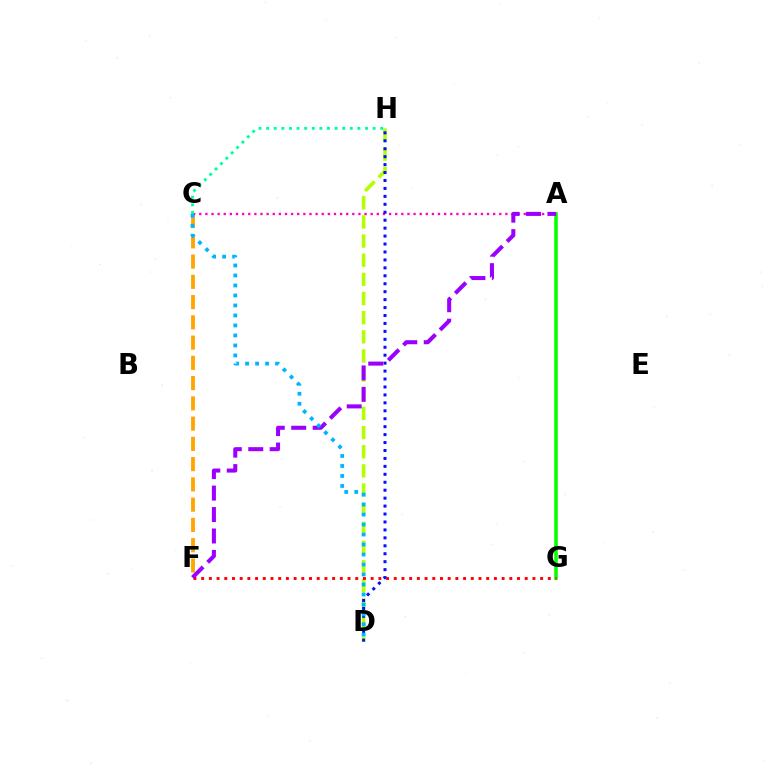{('D', 'H'): [{'color': '#b3ff00', 'line_style': 'dashed', 'thickness': 2.6}, {'color': '#0010ff', 'line_style': 'dotted', 'thickness': 2.16}], ('C', 'F'): [{'color': '#ffa500', 'line_style': 'dashed', 'thickness': 2.75}], ('A', 'G'): [{'color': '#08ff00', 'line_style': 'solid', 'thickness': 2.59}], ('A', 'C'): [{'color': '#ff00bd', 'line_style': 'dotted', 'thickness': 1.66}], ('F', 'G'): [{'color': '#ff0000', 'line_style': 'dotted', 'thickness': 2.09}], ('A', 'F'): [{'color': '#9b00ff', 'line_style': 'dashed', 'thickness': 2.91}], ('C', 'H'): [{'color': '#00ff9d', 'line_style': 'dotted', 'thickness': 2.07}], ('C', 'D'): [{'color': '#00b5ff', 'line_style': 'dotted', 'thickness': 2.72}]}